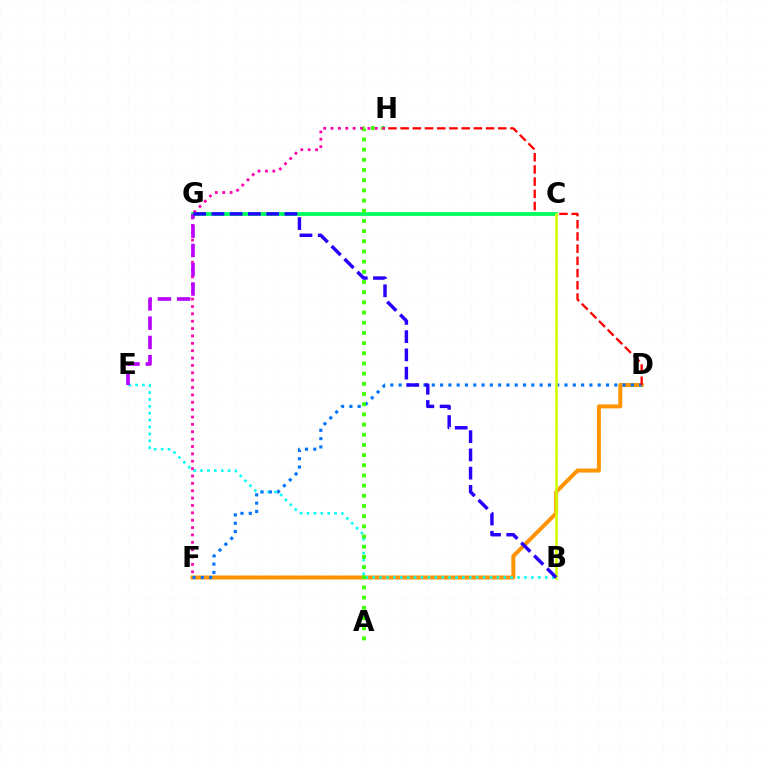{('D', 'F'): [{'color': '#ff9400', 'line_style': 'solid', 'thickness': 2.87}, {'color': '#0074ff', 'line_style': 'dotted', 'thickness': 2.25}], ('B', 'E'): [{'color': '#00fff6', 'line_style': 'dotted', 'thickness': 1.87}], ('D', 'H'): [{'color': '#ff0000', 'line_style': 'dashed', 'thickness': 1.66}], ('C', 'G'): [{'color': '#00ff5c', 'line_style': 'solid', 'thickness': 2.69}], ('B', 'C'): [{'color': '#d1ff00', 'line_style': 'solid', 'thickness': 1.87}], ('A', 'H'): [{'color': '#3dff00', 'line_style': 'dotted', 'thickness': 2.77}], ('F', 'H'): [{'color': '#ff00ac', 'line_style': 'dotted', 'thickness': 2.0}], ('E', 'G'): [{'color': '#b900ff', 'line_style': 'dashed', 'thickness': 2.62}], ('B', 'G'): [{'color': '#2500ff', 'line_style': 'dashed', 'thickness': 2.48}]}